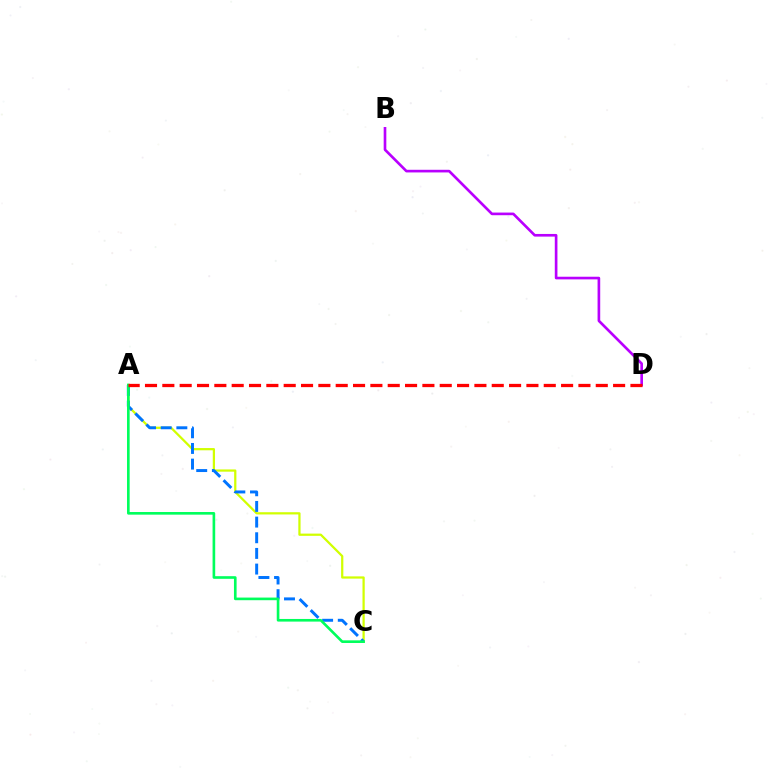{('A', 'C'): [{'color': '#d1ff00', 'line_style': 'solid', 'thickness': 1.61}, {'color': '#0074ff', 'line_style': 'dashed', 'thickness': 2.13}, {'color': '#00ff5c', 'line_style': 'solid', 'thickness': 1.9}], ('B', 'D'): [{'color': '#b900ff', 'line_style': 'solid', 'thickness': 1.91}], ('A', 'D'): [{'color': '#ff0000', 'line_style': 'dashed', 'thickness': 2.36}]}